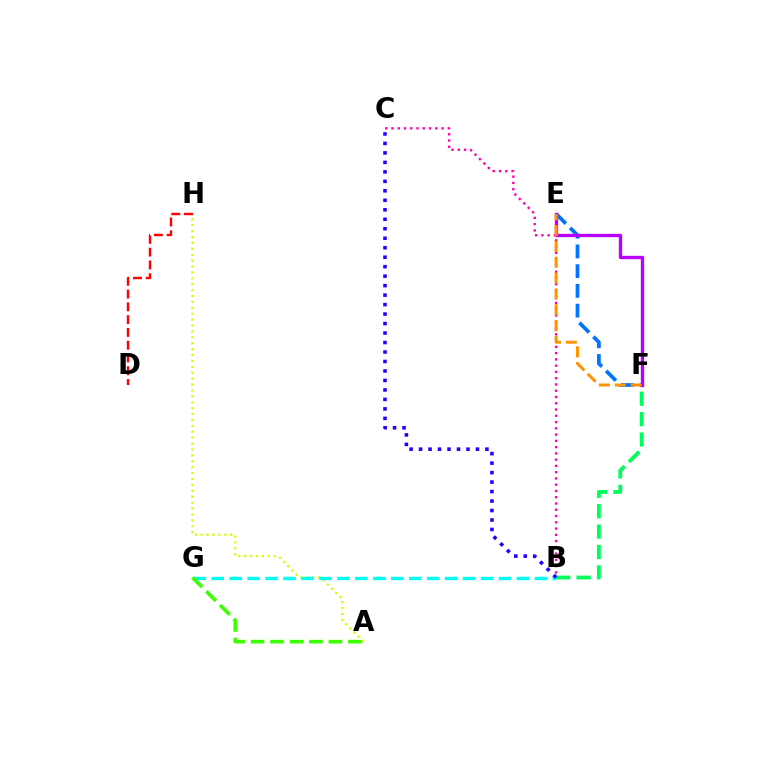{('A', 'H'): [{'color': '#d1ff00', 'line_style': 'dotted', 'thickness': 1.6}], ('D', 'H'): [{'color': '#ff0000', 'line_style': 'dashed', 'thickness': 1.74}], ('B', 'G'): [{'color': '#00fff6', 'line_style': 'dashed', 'thickness': 2.44}], ('B', 'F'): [{'color': '#00ff5c', 'line_style': 'dashed', 'thickness': 2.77}], ('B', 'C'): [{'color': '#ff00ac', 'line_style': 'dotted', 'thickness': 1.7}, {'color': '#2500ff', 'line_style': 'dotted', 'thickness': 2.58}], ('E', 'F'): [{'color': '#0074ff', 'line_style': 'dashed', 'thickness': 2.68}, {'color': '#b900ff', 'line_style': 'solid', 'thickness': 2.41}, {'color': '#ff9400', 'line_style': 'dashed', 'thickness': 2.15}], ('A', 'G'): [{'color': '#3dff00', 'line_style': 'dashed', 'thickness': 2.65}]}